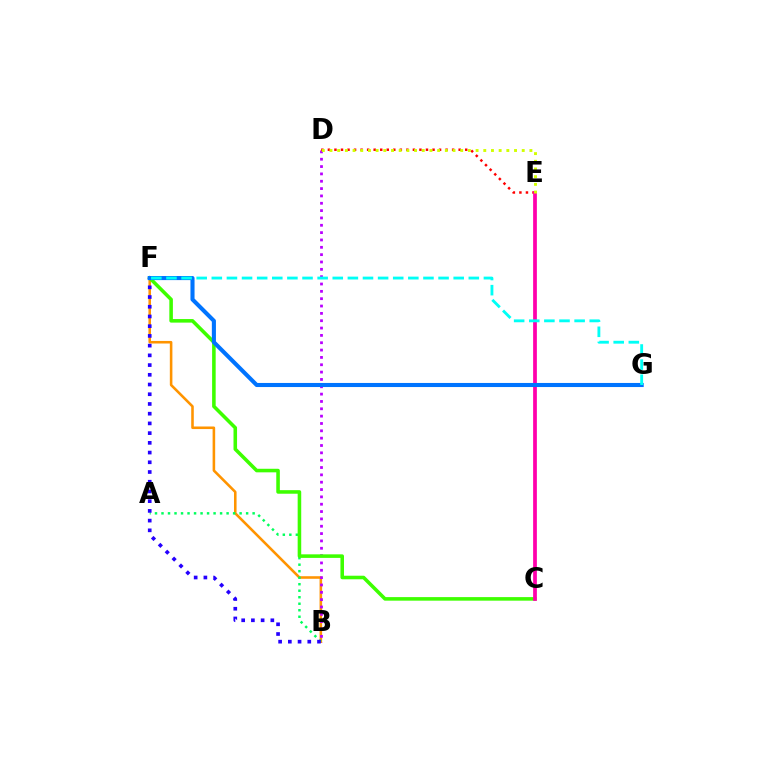{('B', 'F'): [{'color': '#ff9400', 'line_style': 'solid', 'thickness': 1.85}, {'color': '#2500ff', 'line_style': 'dotted', 'thickness': 2.64}], ('A', 'B'): [{'color': '#00ff5c', 'line_style': 'dotted', 'thickness': 1.77}], ('B', 'D'): [{'color': '#b900ff', 'line_style': 'dotted', 'thickness': 1.99}], ('D', 'E'): [{'color': '#ff0000', 'line_style': 'dotted', 'thickness': 1.78}, {'color': '#d1ff00', 'line_style': 'dotted', 'thickness': 2.09}], ('C', 'F'): [{'color': '#3dff00', 'line_style': 'solid', 'thickness': 2.56}], ('C', 'E'): [{'color': '#ff00ac', 'line_style': 'solid', 'thickness': 2.69}], ('F', 'G'): [{'color': '#0074ff', 'line_style': 'solid', 'thickness': 2.94}, {'color': '#00fff6', 'line_style': 'dashed', 'thickness': 2.05}]}